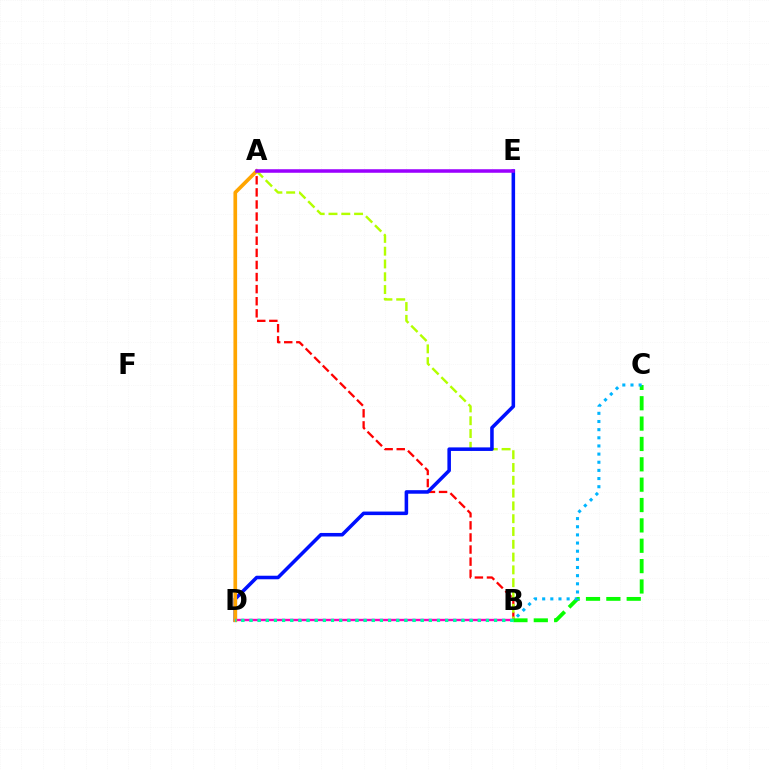{('A', 'B'): [{'color': '#ff0000', 'line_style': 'dashed', 'thickness': 1.64}, {'color': '#b3ff00', 'line_style': 'dashed', 'thickness': 1.74}], ('B', 'D'): [{'color': '#ff00bd', 'line_style': 'solid', 'thickness': 1.71}, {'color': '#00ff9d', 'line_style': 'dotted', 'thickness': 2.22}], ('D', 'E'): [{'color': '#0010ff', 'line_style': 'solid', 'thickness': 2.55}], ('A', 'D'): [{'color': '#ffa500', 'line_style': 'solid', 'thickness': 2.64}], ('A', 'E'): [{'color': '#9b00ff', 'line_style': 'solid', 'thickness': 2.54}], ('B', 'C'): [{'color': '#08ff00', 'line_style': 'dashed', 'thickness': 2.77}], ('C', 'D'): [{'color': '#00b5ff', 'line_style': 'dotted', 'thickness': 2.21}]}